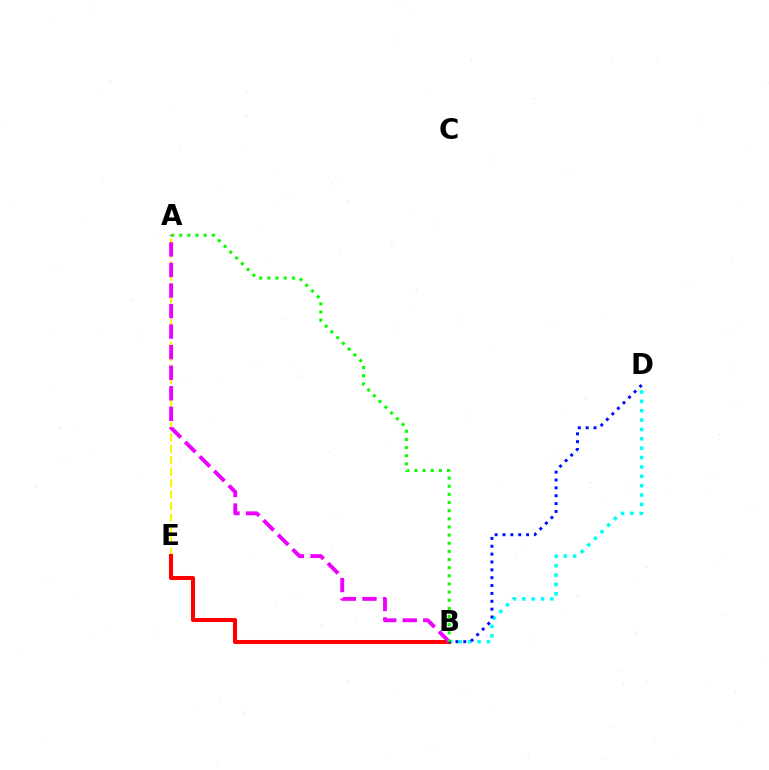{('B', 'D'): [{'color': '#00fff6', 'line_style': 'dotted', 'thickness': 2.55}, {'color': '#0010ff', 'line_style': 'dotted', 'thickness': 2.14}], ('A', 'E'): [{'color': '#fcf500', 'line_style': 'dashed', 'thickness': 1.56}], ('B', 'E'): [{'color': '#ff0000', 'line_style': 'solid', 'thickness': 2.92}], ('A', 'B'): [{'color': '#ee00ff', 'line_style': 'dashed', 'thickness': 2.79}, {'color': '#08ff00', 'line_style': 'dotted', 'thickness': 2.21}]}